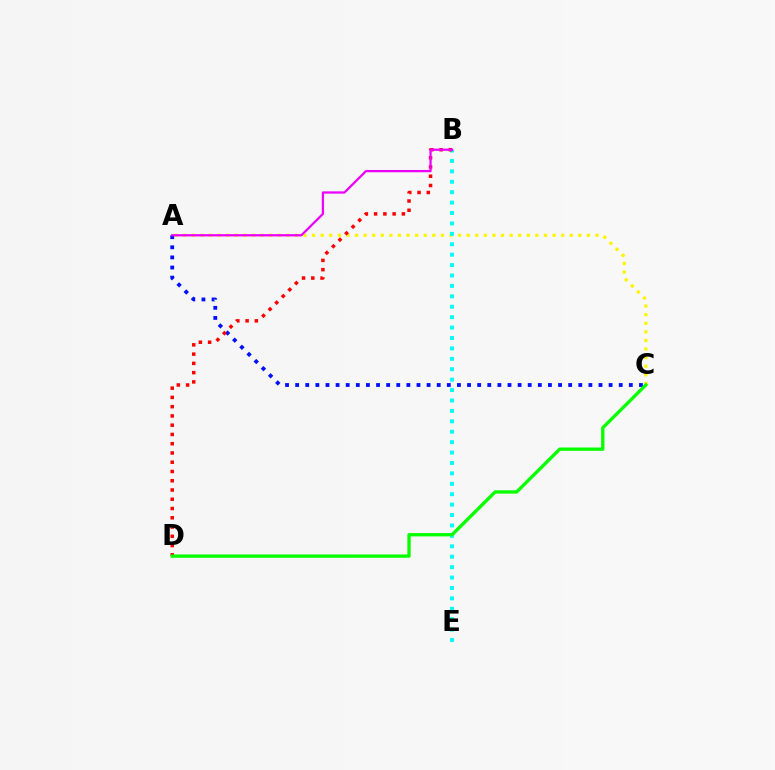{('A', 'C'): [{'color': '#fcf500', 'line_style': 'dotted', 'thickness': 2.33}, {'color': '#0010ff', 'line_style': 'dotted', 'thickness': 2.75}], ('B', 'E'): [{'color': '#00fff6', 'line_style': 'dotted', 'thickness': 2.83}], ('B', 'D'): [{'color': '#ff0000', 'line_style': 'dotted', 'thickness': 2.52}], ('A', 'B'): [{'color': '#ee00ff', 'line_style': 'solid', 'thickness': 1.63}], ('C', 'D'): [{'color': '#08ff00', 'line_style': 'solid', 'thickness': 2.39}]}